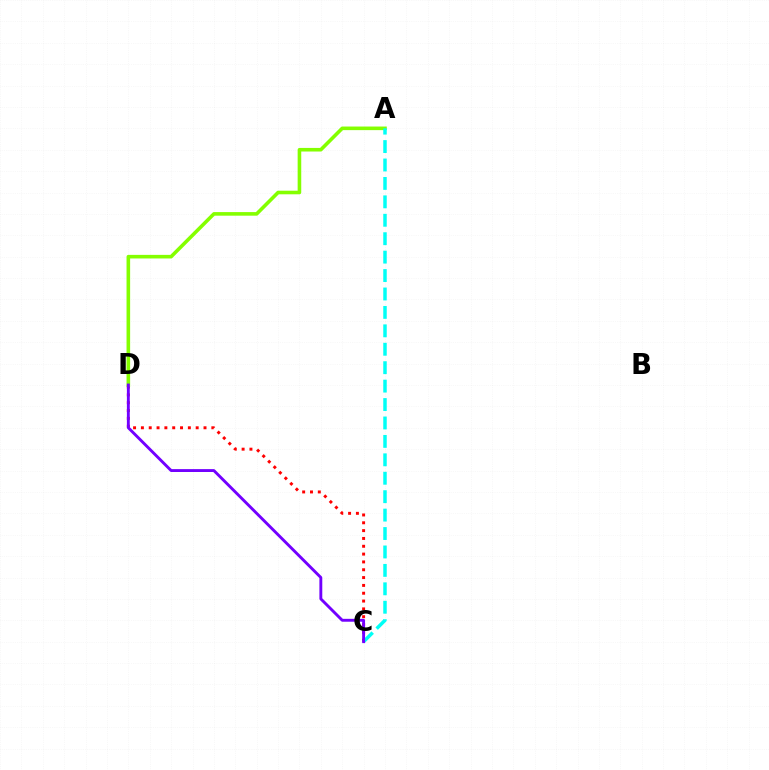{('C', 'D'): [{'color': '#ff0000', 'line_style': 'dotted', 'thickness': 2.13}, {'color': '#7200ff', 'line_style': 'solid', 'thickness': 2.08}], ('A', 'D'): [{'color': '#84ff00', 'line_style': 'solid', 'thickness': 2.59}], ('A', 'C'): [{'color': '#00fff6', 'line_style': 'dashed', 'thickness': 2.5}]}